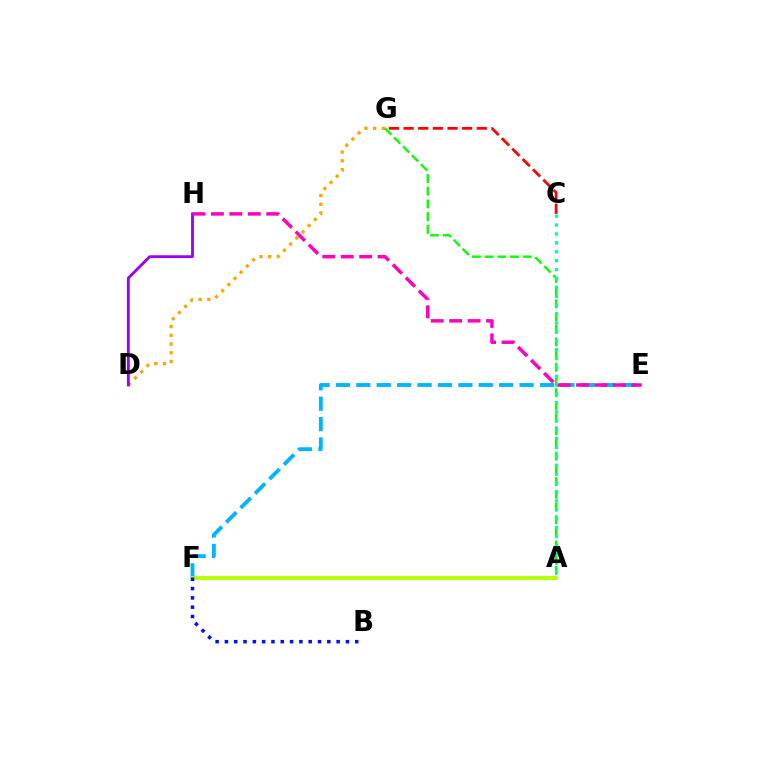{('D', 'G'): [{'color': '#ffa500', 'line_style': 'dotted', 'thickness': 2.37}], ('E', 'F'): [{'color': '#00b5ff', 'line_style': 'dashed', 'thickness': 2.77}], ('D', 'H'): [{'color': '#9b00ff', 'line_style': 'solid', 'thickness': 2.04}], ('A', 'F'): [{'color': '#b3ff00', 'line_style': 'solid', 'thickness': 2.78}], ('A', 'G'): [{'color': '#08ff00', 'line_style': 'dashed', 'thickness': 1.72}], ('C', 'G'): [{'color': '#ff0000', 'line_style': 'dashed', 'thickness': 1.99}], ('A', 'C'): [{'color': '#00ff9d', 'line_style': 'dotted', 'thickness': 2.42}], ('E', 'H'): [{'color': '#ff00bd', 'line_style': 'dashed', 'thickness': 2.51}], ('B', 'F'): [{'color': '#0010ff', 'line_style': 'dotted', 'thickness': 2.53}]}